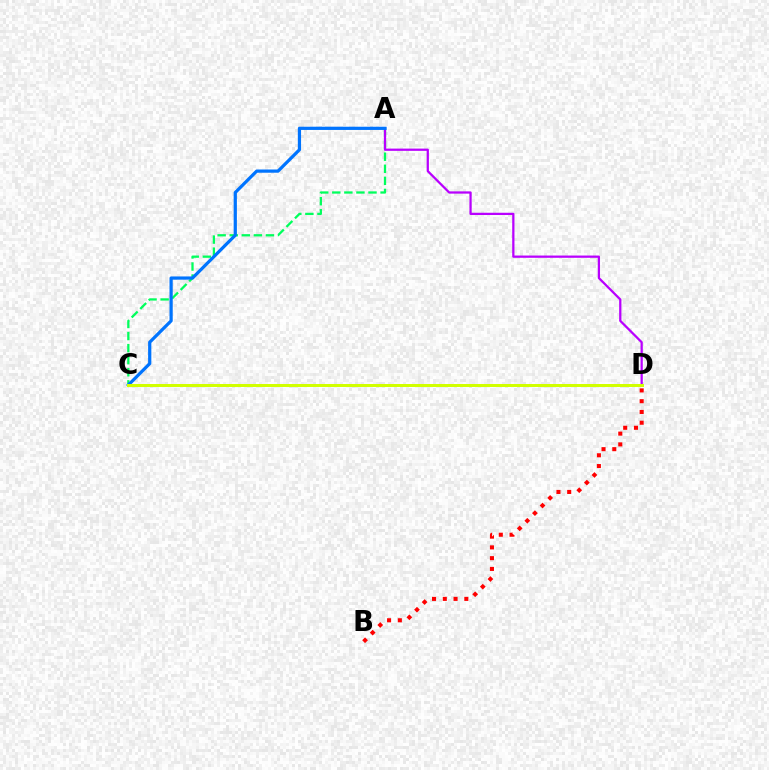{('A', 'C'): [{'color': '#00ff5c', 'line_style': 'dashed', 'thickness': 1.64}, {'color': '#0074ff', 'line_style': 'solid', 'thickness': 2.32}], ('B', 'D'): [{'color': '#ff0000', 'line_style': 'dotted', 'thickness': 2.92}], ('A', 'D'): [{'color': '#b900ff', 'line_style': 'solid', 'thickness': 1.62}], ('C', 'D'): [{'color': '#d1ff00', 'line_style': 'solid', 'thickness': 2.15}]}